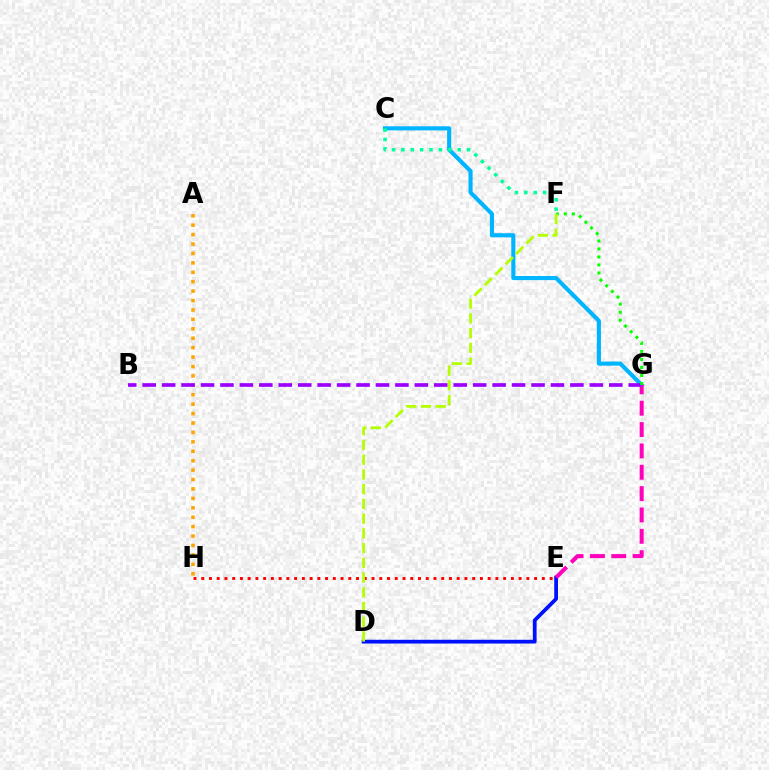{('C', 'G'): [{'color': '#00b5ff', 'line_style': 'solid', 'thickness': 2.96}], ('E', 'H'): [{'color': '#ff0000', 'line_style': 'dotted', 'thickness': 2.1}], ('A', 'H'): [{'color': '#ffa500', 'line_style': 'dotted', 'thickness': 2.56}], ('D', 'E'): [{'color': '#0010ff', 'line_style': 'solid', 'thickness': 2.71}], ('E', 'G'): [{'color': '#ff00bd', 'line_style': 'dashed', 'thickness': 2.9}], ('B', 'G'): [{'color': '#9b00ff', 'line_style': 'dashed', 'thickness': 2.64}], ('F', 'G'): [{'color': '#08ff00', 'line_style': 'dotted', 'thickness': 2.18}], ('C', 'F'): [{'color': '#00ff9d', 'line_style': 'dotted', 'thickness': 2.55}], ('D', 'F'): [{'color': '#b3ff00', 'line_style': 'dashed', 'thickness': 2.0}]}